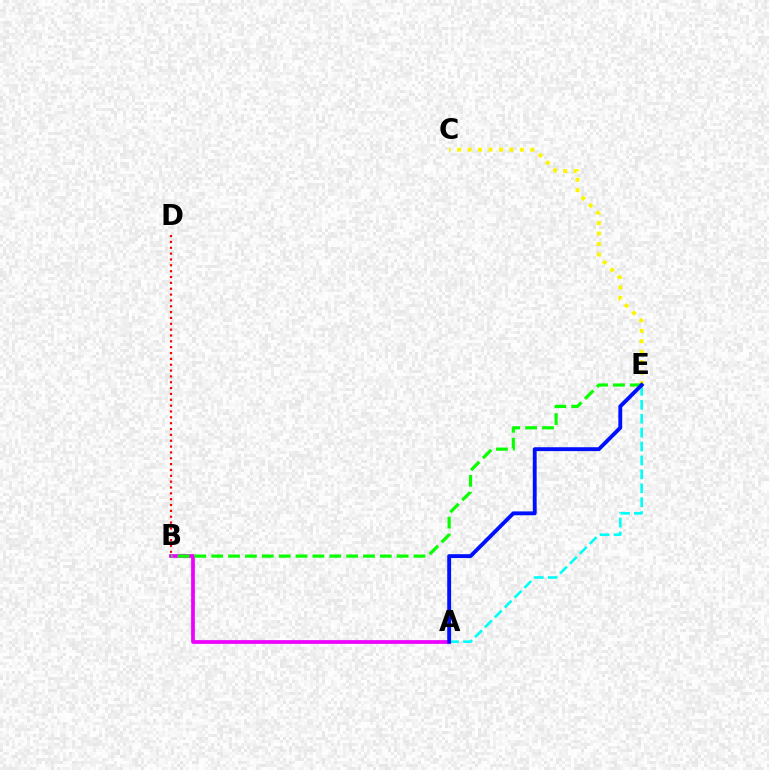{('B', 'D'): [{'color': '#ff0000', 'line_style': 'dotted', 'thickness': 1.59}], ('C', 'E'): [{'color': '#fcf500', 'line_style': 'dotted', 'thickness': 2.84}], ('A', 'B'): [{'color': '#ee00ff', 'line_style': 'solid', 'thickness': 2.69}], ('B', 'E'): [{'color': '#08ff00', 'line_style': 'dashed', 'thickness': 2.29}], ('A', 'E'): [{'color': '#00fff6', 'line_style': 'dashed', 'thickness': 1.89}, {'color': '#0010ff', 'line_style': 'solid', 'thickness': 2.79}]}